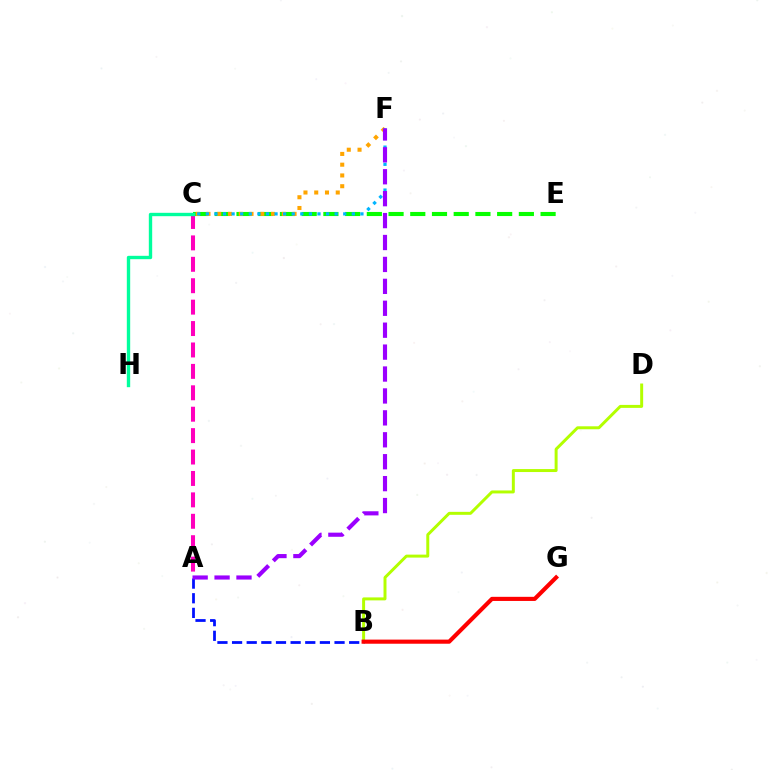{('C', 'E'): [{'color': '#08ff00', 'line_style': 'dashed', 'thickness': 2.95}], ('A', 'C'): [{'color': '#ff00bd', 'line_style': 'dashed', 'thickness': 2.91}], ('A', 'B'): [{'color': '#0010ff', 'line_style': 'dashed', 'thickness': 1.99}], ('C', 'F'): [{'color': '#ffa500', 'line_style': 'dotted', 'thickness': 2.92}, {'color': '#00b5ff', 'line_style': 'dotted', 'thickness': 2.33}], ('C', 'H'): [{'color': '#00ff9d', 'line_style': 'solid', 'thickness': 2.43}], ('A', 'F'): [{'color': '#9b00ff', 'line_style': 'dashed', 'thickness': 2.98}], ('B', 'D'): [{'color': '#b3ff00', 'line_style': 'solid', 'thickness': 2.14}], ('B', 'G'): [{'color': '#ff0000', 'line_style': 'solid', 'thickness': 2.97}]}